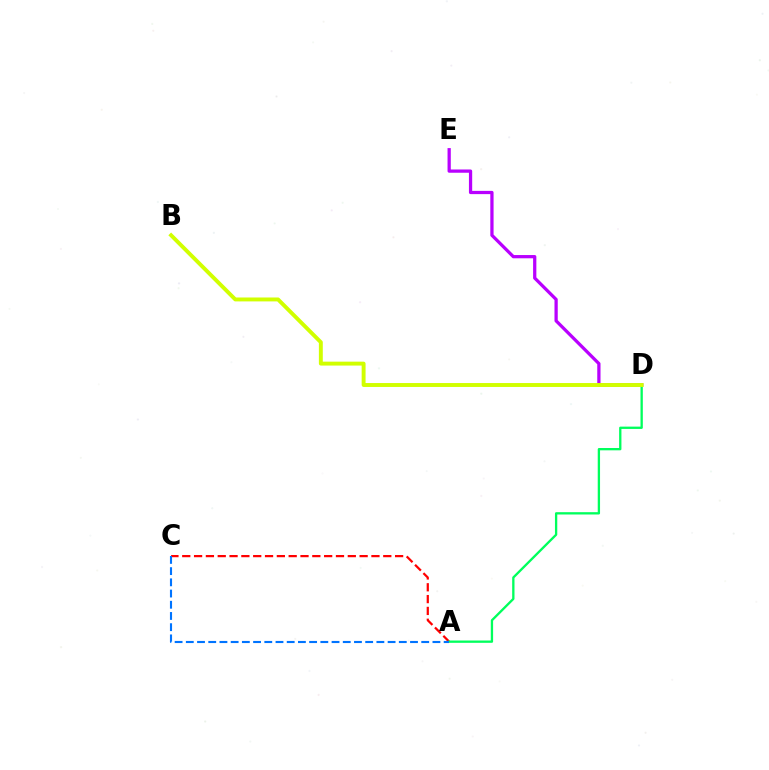{('D', 'E'): [{'color': '#b900ff', 'line_style': 'solid', 'thickness': 2.34}], ('A', 'C'): [{'color': '#ff0000', 'line_style': 'dashed', 'thickness': 1.61}, {'color': '#0074ff', 'line_style': 'dashed', 'thickness': 1.52}], ('A', 'D'): [{'color': '#00ff5c', 'line_style': 'solid', 'thickness': 1.67}], ('B', 'D'): [{'color': '#d1ff00', 'line_style': 'solid', 'thickness': 2.82}]}